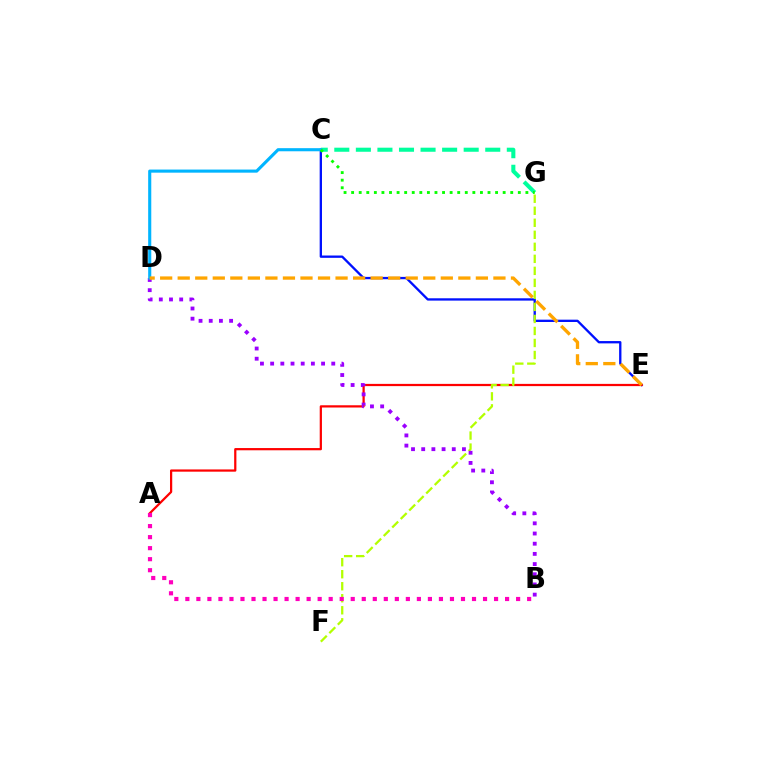{('C', 'E'): [{'color': '#0010ff', 'line_style': 'solid', 'thickness': 1.67}], ('A', 'E'): [{'color': '#ff0000', 'line_style': 'solid', 'thickness': 1.61}], ('C', 'G'): [{'color': '#00ff9d', 'line_style': 'dashed', 'thickness': 2.93}, {'color': '#08ff00', 'line_style': 'dotted', 'thickness': 2.06}], ('F', 'G'): [{'color': '#b3ff00', 'line_style': 'dashed', 'thickness': 1.63}], ('B', 'D'): [{'color': '#9b00ff', 'line_style': 'dotted', 'thickness': 2.77}], ('C', 'D'): [{'color': '#00b5ff', 'line_style': 'solid', 'thickness': 2.24}], ('D', 'E'): [{'color': '#ffa500', 'line_style': 'dashed', 'thickness': 2.38}], ('A', 'B'): [{'color': '#ff00bd', 'line_style': 'dotted', 'thickness': 3.0}]}